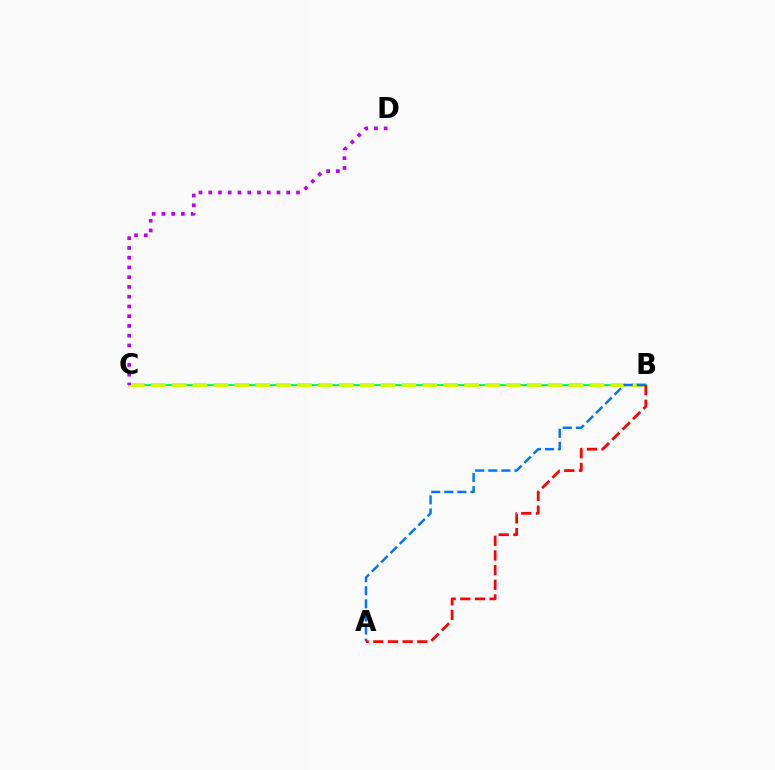{('B', 'C'): [{'color': '#00ff5c', 'line_style': 'solid', 'thickness': 1.52}, {'color': '#d1ff00', 'line_style': 'dashed', 'thickness': 2.84}], ('A', 'B'): [{'color': '#0074ff', 'line_style': 'dashed', 'thickness': 1.78}, {'color': '#ff0000', 'line_style': 'dashed', 'thickness': 1.99}], ('C', 'D'): [{'color': '#b900ff', 'line_style': 'dotted', 'thickness': 2.65}]}